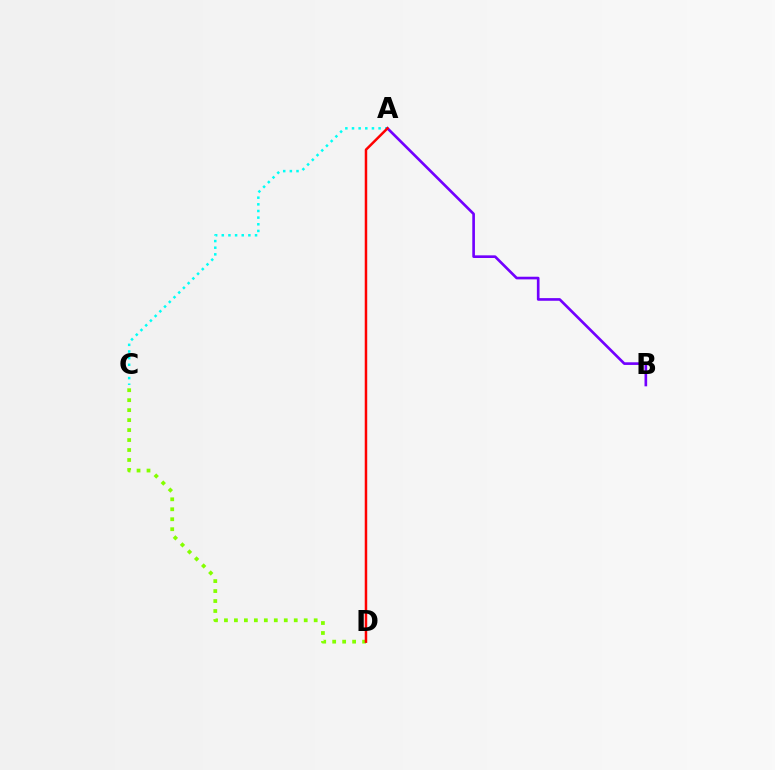{('A', 'C'): [{'color': '#00fff6', 'line_style': 'dotted', 'thickness': 1.81}], ('C', 'D'): [{'color': '#84ff00', 'line_style': 'dotted', 'thickness': 2.71}], ('A', 'B'): [{'color': '#7200ff', 'line_style': 'solid', 'thickness': 1.91}], ('A', 'D'): [{'color': '#ff0000', 'line_style': 'solid', 'thickness': 1.8}]}